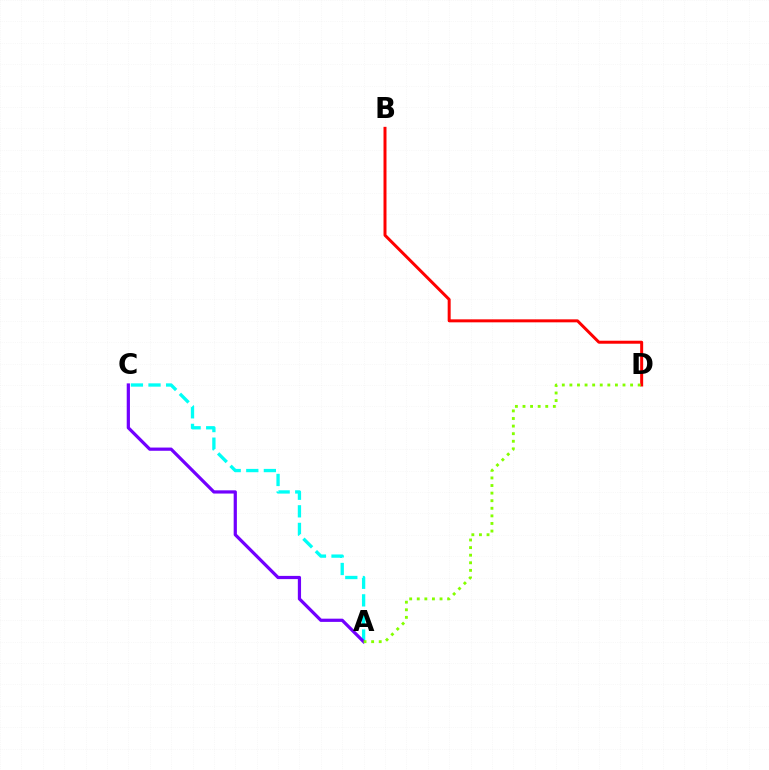{('A', 'C'): [{'color': '#00fff6', 'line_style': 'dashed', 'thickness': 2.39}, {'color': '#7200ff', 'line_style': 'solid', 'thickness': 2.32}], ('B', 'D'): [{'color': '#ff0000', 'line_style': 'solid', 'thickness': 2.15}], ('A', 'D'): [{'color': '#84ff00', 'line_style': 'dotted', 'thickness': 2.06}]}